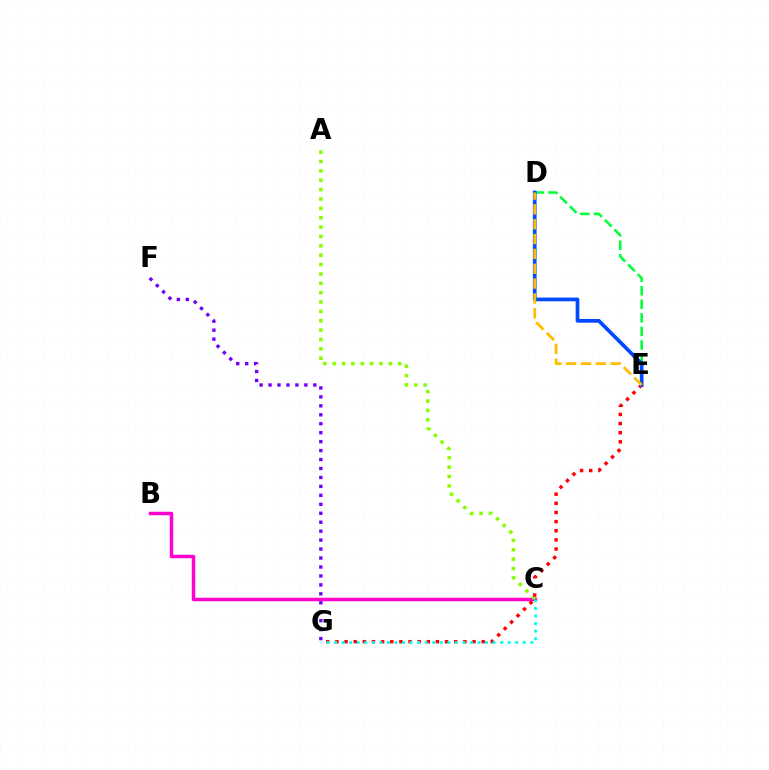{('D', 'E'): [{'color': '#00ff39', 'line_style': 'dashed', 'thickness': 1.84}, {'color': '#004bff', 'line_style': 'solid', 'thickness': 2.68}, {'color': '#ffbd00', 'line_style': 'dashed', 'thickness': 2.02}], ('B', 'C'): [{'color': '#ff00cf', 'line_style': 'solid', 'thickness': 2.5}], ('F', 'G'): [{'color': '#7200ff', 'line_style': 'dotted', 'thickness': 2.43}], ('A', 'C'): [{'color': '#84ff00', 'line_style': 'dotted', 'thickness': 2.54}], ('E', 'G'): [{'color': '#ff0000', 'line_style': 'dotted', 'thickness': 2.48}], ('C', 'G'): [{'color': '#00fff6', 'line_style': 'dotted', 'thickness': 2.05}]}